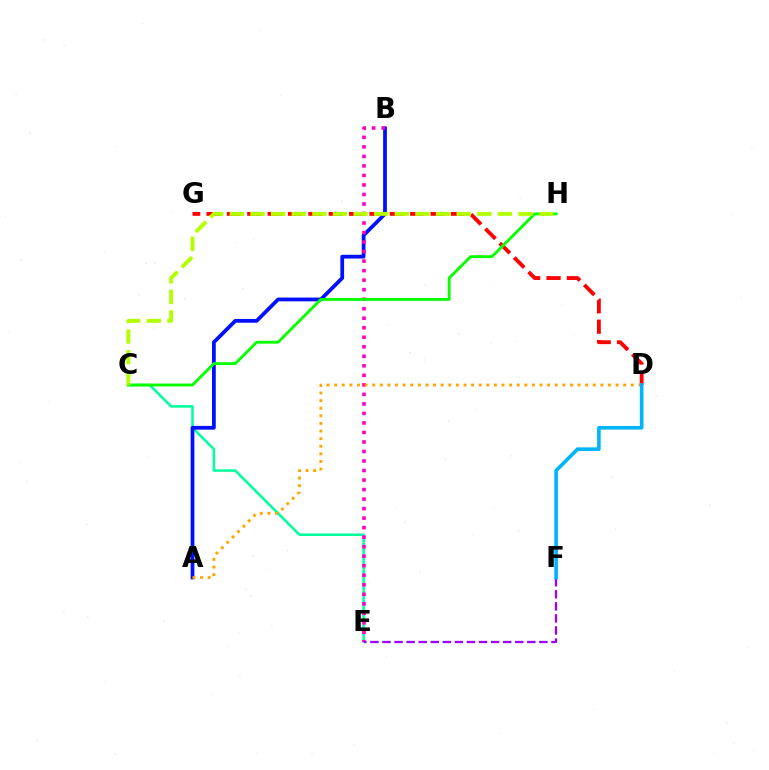{('D', 'G'): [{'color': '#ff0000', 'line_style': 'dashed', 'thickness': 2.77}], ('C', 'E'): [{'color': '#00ff9d', 'line_style': 'solid', 'thickness': 1.82}], ('A', 'B'): [{'color': '#0010ff', 'line_style': 'solid', 'thickness': 2.71}], ('B', 'E'): [{'color': '#ff00bd', 'line_style': 'dotted', 'thickness': 2.59}], ('C', 'H'): [{'color': '#08ff00', 'line_style': 'solid', 'thickness': 2.05}, {'color': '#b3ff00', 'line_style': 'dashed', 'thickness': 2.8}], ('E', 'F'): [{'color': '#9b00ff', 'line_style': 'dashed', 'thickness': 1.64}], ('A', 'D'): [{'color': '#ffa500', 'line_style': 'dotted', 'thickness': 2.07}], ('D', 'F'): [{'color': '#00b5ff', 'line_style': 'solid', 'thickness': 2.6}]}